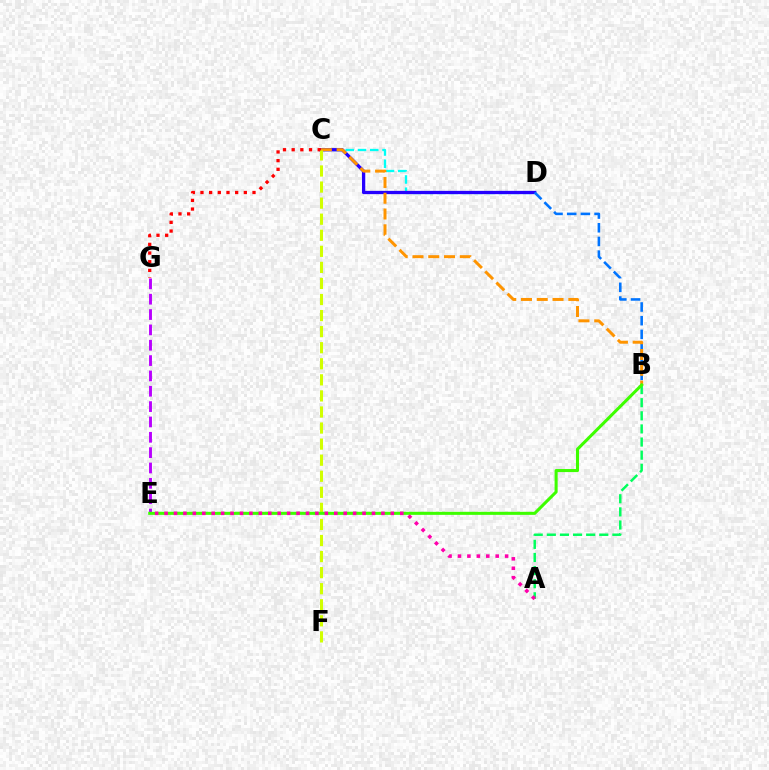{('C', 'D'): [{'color': '#00fff6', 'line_style': 'dashed', 'thickness': 1.66}, {'color': '#2500ff', 'line_style': 'solid', 'thickness': 2.36}], ('A', 'B'): [{'color': '#00ff5c', 'line_style': 'dashed', 'thickness': 1.78}], ('B', 'D'): [{'color': '#0074ff', 'line_style': 'dashed', 'thickness': 1.86}], ('B', 'C'): [{'color': '#ff9400', 'line_style': 'dashed', 'thickness': 2.14}], ('C', 'G'): [{'color': '#ff0000', 'line_style': 'dotted', 'thickness': 2.36}], ('E', 'G'): [{'color': '#b900ff', 'line_style': 'dashed', 'thickness': 2.08}], ('C', 'F'): [{'color': '#d1ff00', 'line_style': 'dashed', 'thickness': 2.18}], ('B', 'E'): [{'color': '#3dff00', 'line_style': 'solid', 'thickness': 2.2}], ('A', 'E'): [{'color': '#ff00ac', 'line_style': 'dotted', 'thickness': 2.56}]}